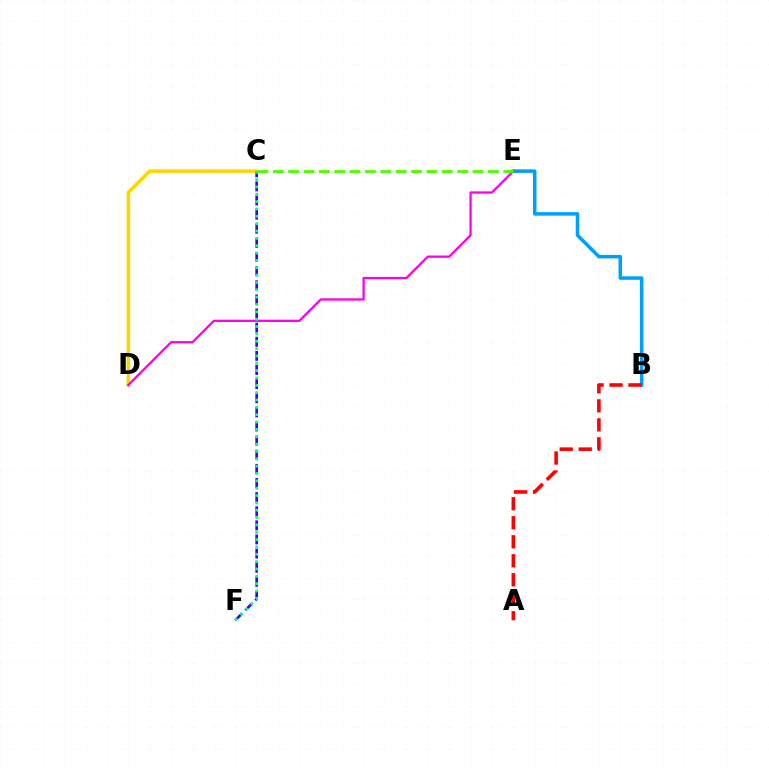{('C', 'D'): [{'color': '#ffd500', 'line_style': 'solid', 'thickness': 2.54}], ('B', 'E'): [{'color': '#009eff', 'line_style': 'solid', 'thickness': 2.53}], ('C', 'F'): [{'color': '#3700ff', 'line_style': 'dashed', 'thickness': 1.92}, {'color': '#00ff86', 'line_style': 'dotted', 'thickness': 2.0}], ('D', 'E'): [{'color': '#ff00ed', 'line_style': 'solid', 'thickness': 1.65}], ('A', 'B'): [{'color': '#ff0000', 'line_style': 'dashed', 'thickness': 2.58}], ('C', 'E'): [{'color': '#4fff00', 'line_style': 'dashed', 'thickness': 2.09}]}